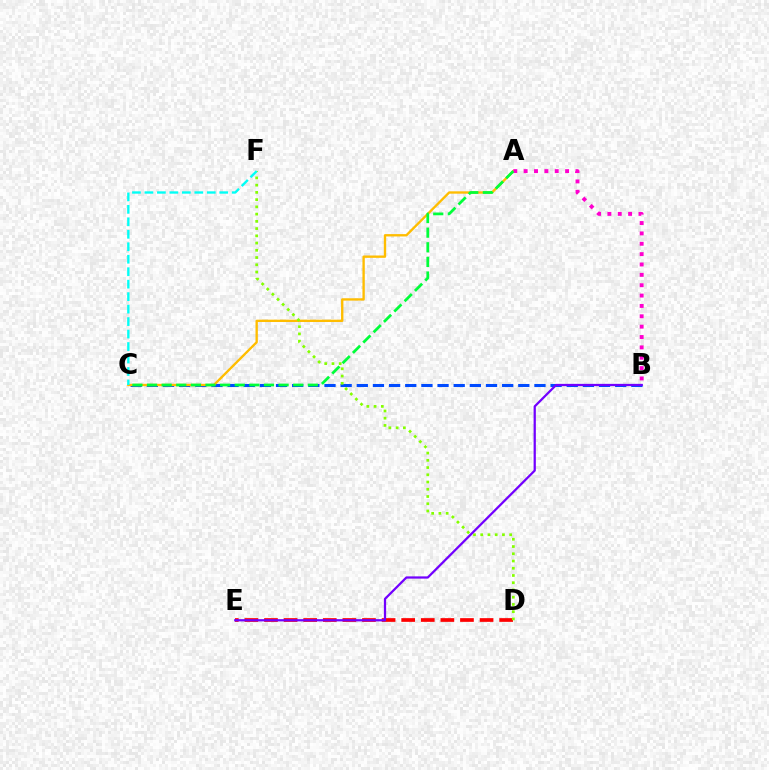{('B', 'C'): [{'color': '#004bff', 'line_style': 'dashed', 'thickness': 2.19}], ('D', 'E'): [{'color': '#ff0000', 'line_style': 'dashed', 'thickness': 2.66}], ('A', 'C'): [{'color': '#ffbd00', 'line_style': 'solid', 'thickness': 1.69}, {'color': '#00ff39', 'line_style': 'dashed', 'thickness': 1.99}], ('D', 'F'): [{'color': '#84ff00', 'line_style': 'dotted', 'thickness': 1.97}], ('C', 'F'): [{'color': '#00fff6', 'line_style': 'dashed', 'thickness': 1.69}], ('B', 'E'): [{'color': '#7200ff', 'line_style': 'solid', 'thickness': 1.62}], ('A', 'B'): [{'color': '#ff00cf', 'line_style': 'dotted', 'thickness': 2.82}]}